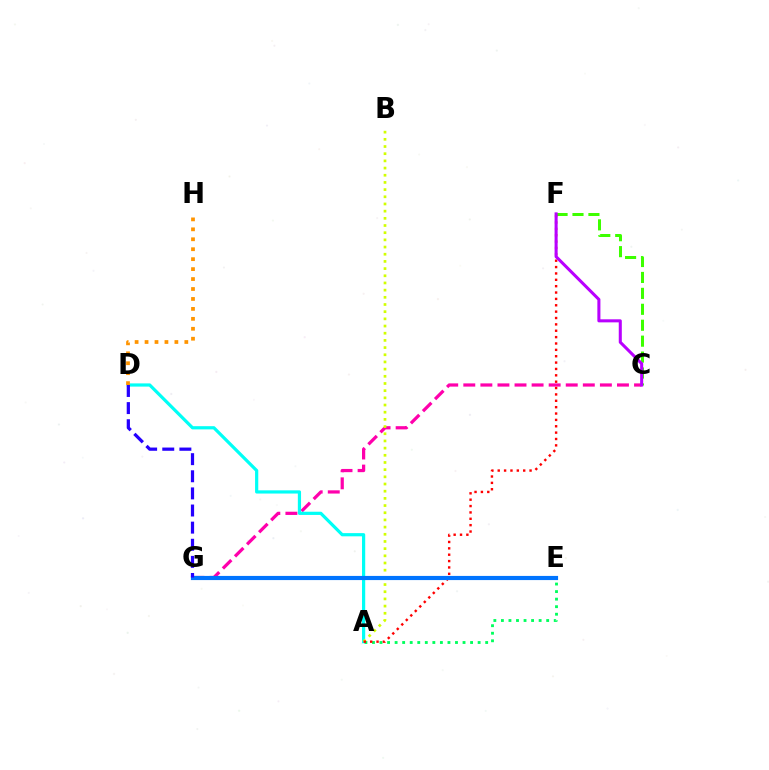{('C', 'G'): [{'color': '#ff00ac', 'line_style': 'dashed', 'thickness': 2.32}], ('A', 'D'): [{'color': '#00fff6', 'line_style': 'solid', 'thickness': 2.31}], ('A', 'B'): [{'color': '#d1ff00', 'line_style': 'dotted', 'thickness': 1.95}], ('C', 'F'): [{'color': '#3dff00', 'line_style': 'dashed', 'thickness': 2.16}, {'color': '#b900ff', 'line_style': 'solid', 'thickness': 2.2}], ('A', 'E'): [{'color': '#00ff5c', 'line_style': 'dotted', 'thickness': 2.05}], ('A', 'F'): [{'color': '#ff0000', 'line_style': 'dotted', 'thickness': 1.73}], ('D', 'H'): [{'color': '#ff9400', 'line_style': 'dotted', 'thickness': 2.7}], ('E', 'G'): [{'color': '#0074ff', 'line_style': 'solid', 'thickness': 2.99}], ('D', 'G'): [{'color': '#2500ff', 'line_style': 'dashed', 'thickness': 2.33}]}